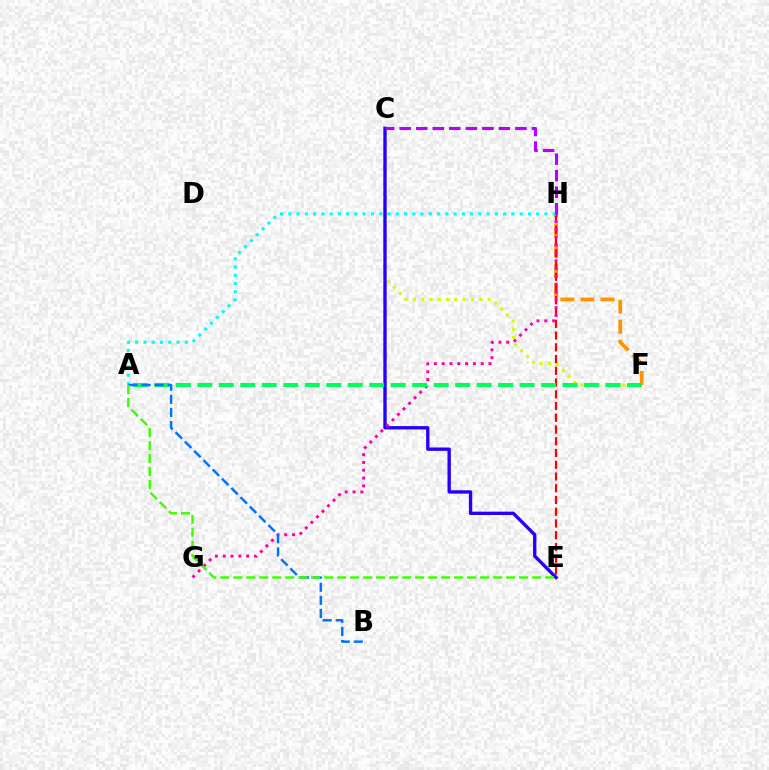{('F', 'H'): [{'color': '#ff9400', 'line_style': 'dashed', 'thickness': 2.72}], ('C', 'F'): [{'color': '#d1ff00', 'line_style': 'dotted', 'thickness': 2.25}], ('E', 'H'): [{'color': '#ff0000', 'line_style': 'dashed', 'thickness': 1.6}], ('C', 'E'): [{'color': '#2500ff', 'line_style': 'solid', 'thickness': 2.41}], ('G', 'H'): [{'color': '#ff00ac', 'line_style': 'dotted', 'thickness': 2.12}], ('A', 'H'): [{'color': '#00fff6', 'line_style': 'dotted', 'thickness': 2.24}], ('A', 'F'): [{'color': '#00ff5c', 'line_style': 'dashed', 'thickness': 2.92}], ('C', 'H'): [{'color': '#b900ff', 'line_style': 'dashed', 'thickness': 2.25}], ('A', 'B'): [{'color': '#0074ff', 'line_style': 'dashed', 'thickness': 1.78}], ('A', 'E'): [{'color': '#3dff00', 'line_style': 'dashed', 'thickness': 1.76}]}